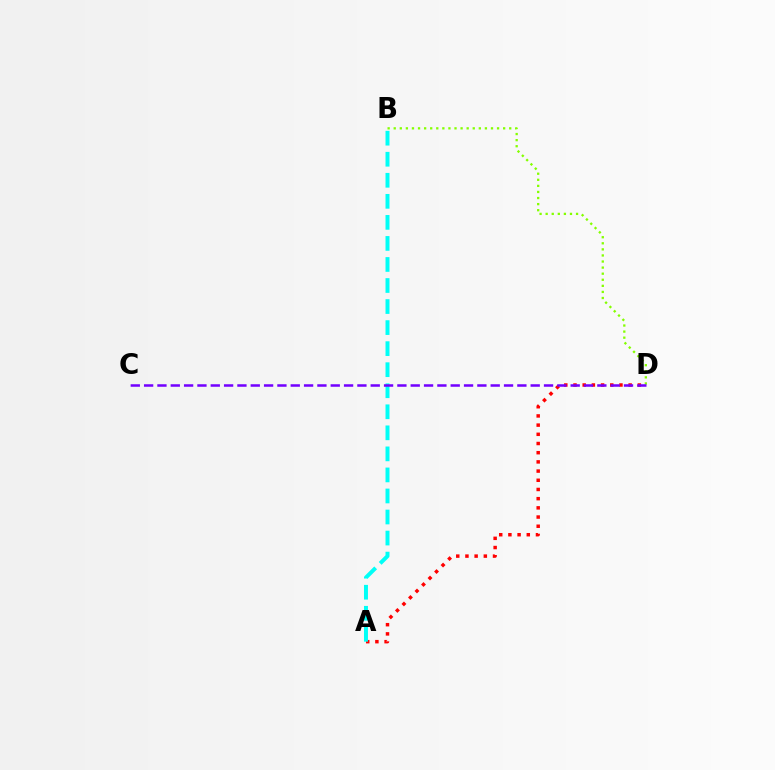{('A', 'D'): [{'color': '#ff0000', 'line_style': 'dotted', 'thickness': 2.5}], ('B', 'D'): [{'color': '#84ff00', 'line_style': 'dotted', 'thickness': 1.65}], ('A', 'B'): [{'color': '#00fff6', 'line_style': 'dashed', 'thickness': 2.86}], ('C', 'D'): [{'color': '#7200ff', 'line_style': 'dashed', 'thickness': 1.81}]}